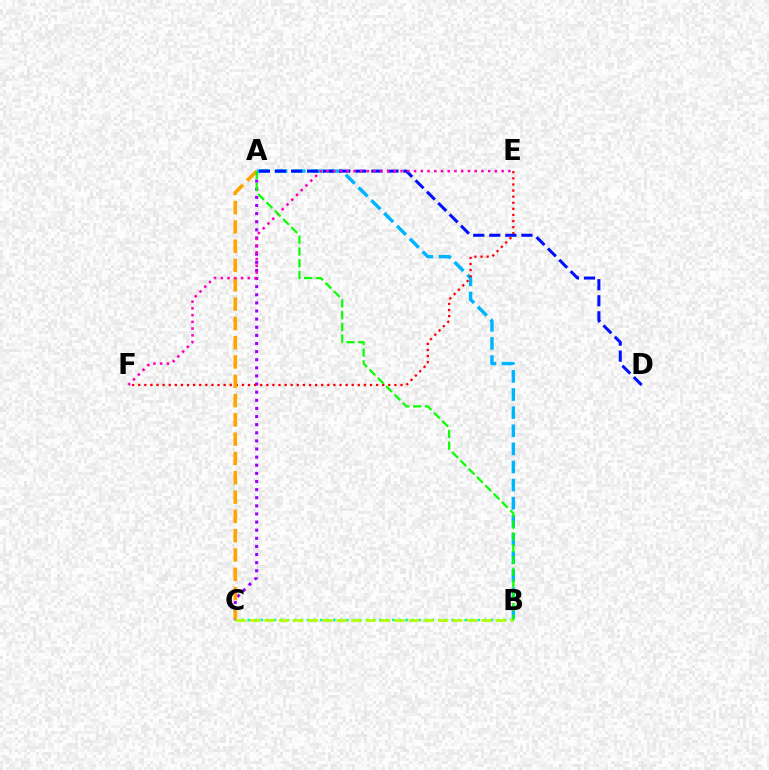{('B', 'C'): [{'color': '#00ff9d', 'line_style': 'dotted', 'thickness': 1.79}, {'color': '#b3ff00', 'line_style': 'dashed', 'thickness': 1.96}], ('A', 'C'): [{'color': '#9b00ff', 'line_style': 'dotted', 'thickness': 2.21}, {'color': '#ffa500', 'line_style': 'dashed', 'thickness': 2.62}], ('A', 'B'): [{'color': '#00b5ff', 'line_style': 'dashed', 'thickness': 2.46}, {'color': '#08ff00', 'line_style': 'dashed', 'thickness': 1.6}], ('E', 'F'): [{'color': '#ff0000', 'line_style': 'dotted', 'thickness': 1.66}, {'color': '#ff00bd', 'line_style': 'dotted', 'thickness': 1.83}], ('A', 'D'): [{'color': '#0010ff', 'line_style': 'dashed', 'thickness': 2.18}]}